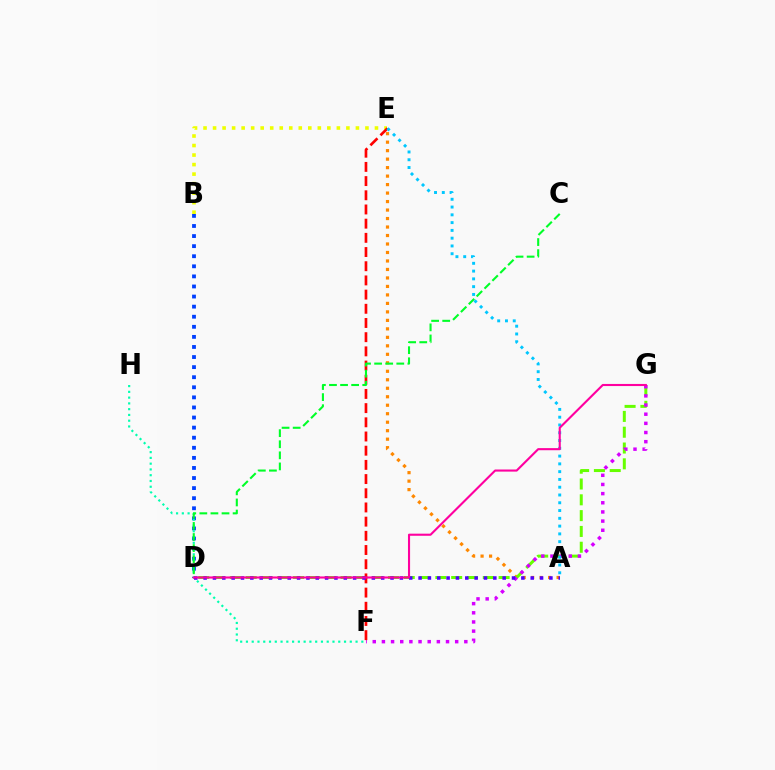{('B', 'E'): [{'color': '#eeff00', 'line_style': 'dotted', 'thickness': 2.59}], ('B', 'D'): [{'color': '#003fff', 'line_style': 'dotted', 'thickness': 2.74}], ('F', 'H'): [{'color': '#00ffaf', 'line_style': 'dotted', 'thickness': 1.57}], ('A', 'E'): [{'color': '#ff8800', 'line_style': 'dotted', 'thickness': 2.31}, {'color': '#00c7ff', 'line_style': 'dotted', 'thickness': 2.11}], ('D', 'G'): [{'color': '#66ff00', 'line_style': 'dashed', 'thickness': 2.15}, {'color': '#ff00a0', 'line_style': 'solid', 'thickness': 1.52}], ('F', 'G'): [{'color': '#d600ff', 'line_style': 'dotted', 'thickness': 2.49}], ('E', 'F'): [{'color': '#ff0000', 'line_style': 'dashed', 'thickness': 1.93}], ('A', 'D'): [{'color': '#4f00ff', 'line_style': 'dotted', 'thickness': 2.54}], ('C', 'D'): [{'color': '#00ff27', 'line_style': 'dashed', 'thickness': 1.51}]}